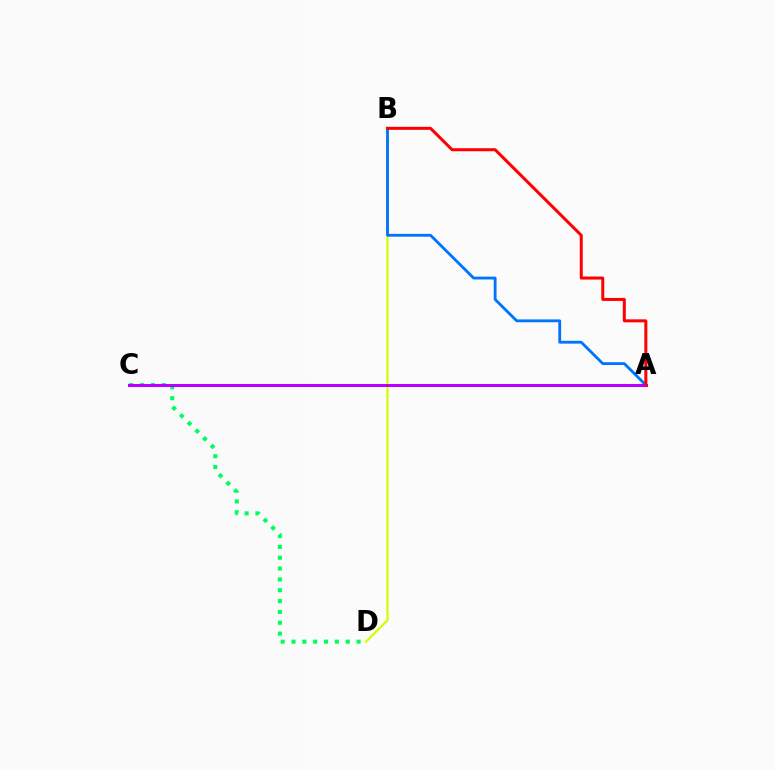{('B', 'D'): [{'color': '#d1ff00', 'line_style': 'solid', 'thickness': 1.62}], ('A', 'B'): [{'color': '#0074ff', 'line_style': 'solid', 'thickness': 2.04}, {'color': '#ff0000', 'line_style': 'solid', 'thickness': 2.17}], ('C', 'D'): [{'color': '#00ff5c', 'line_style': 'dotted', 'thickness': 2.95}], ('A', 'C'): [{'color': '#b900ff', 'line_style': 'solid', 'thickness': 2.18}]}